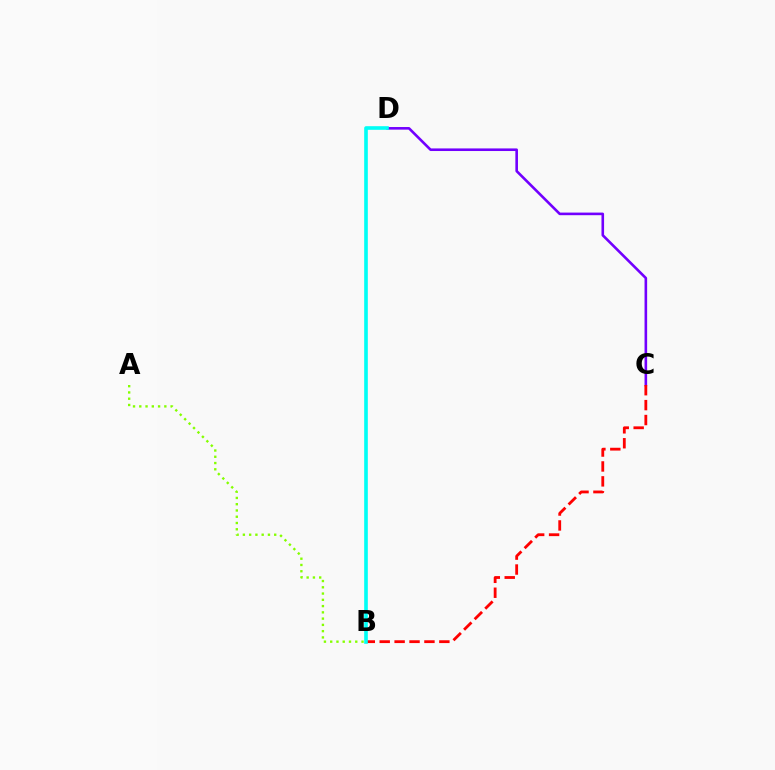{('C', 'D'): [{'color': '#7200ff', 'line_style': 'solid', 'thickness': 1.88}], ('A', 'B'): [{'color': '#84ff00', 'line_style': 'dotted', 'thickness': 1.7}], ('B', 'C'): [{'color': '#ff0000', 'line_style': 'dashed', 'thickness': 2.03}], ('B', 'D'): [{'color': '#00fff6', 'line_style': 'solid', 'thickness': 2.61}]}